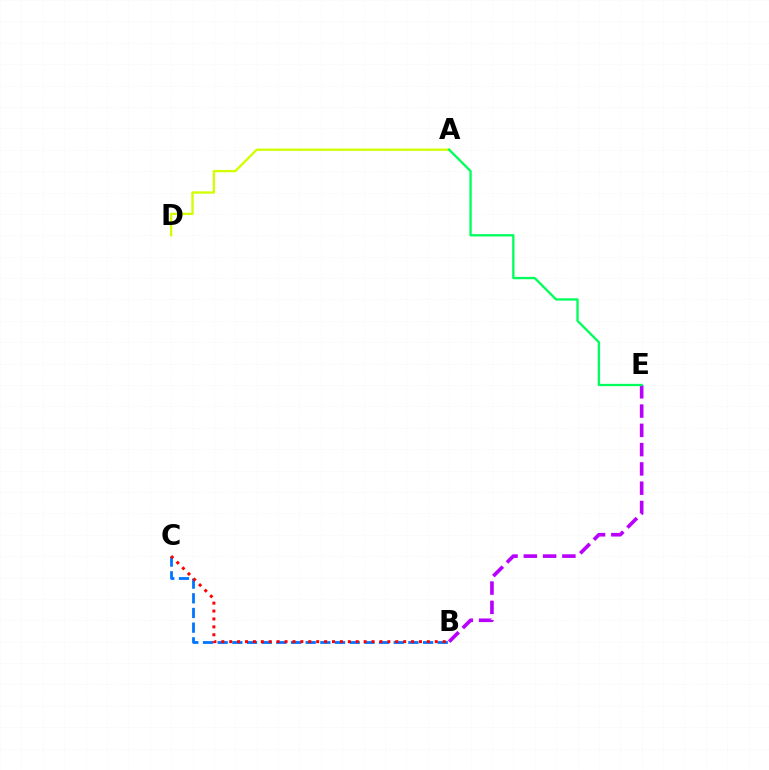{('A', 'D'): [{'color': '#d1ff00', 'line_style': 'solid', 'thickness': 1.67}], ('B', 'C'): [{'color': '#0074ff', 'line_style': 'dashed', 'thickness': 1.99}, {'color': '#ff0000', 'line_style': 'dotted', 'thickness': 2.15}], ('B', 'E'): [{'color': '#b900ff', 'line_style': 'dashed', 'thickness': 2.62}], ('A', 'E'): [{'color': '#00ff5c', 'line_style': 'solid', 'thickness': 1.67}]}